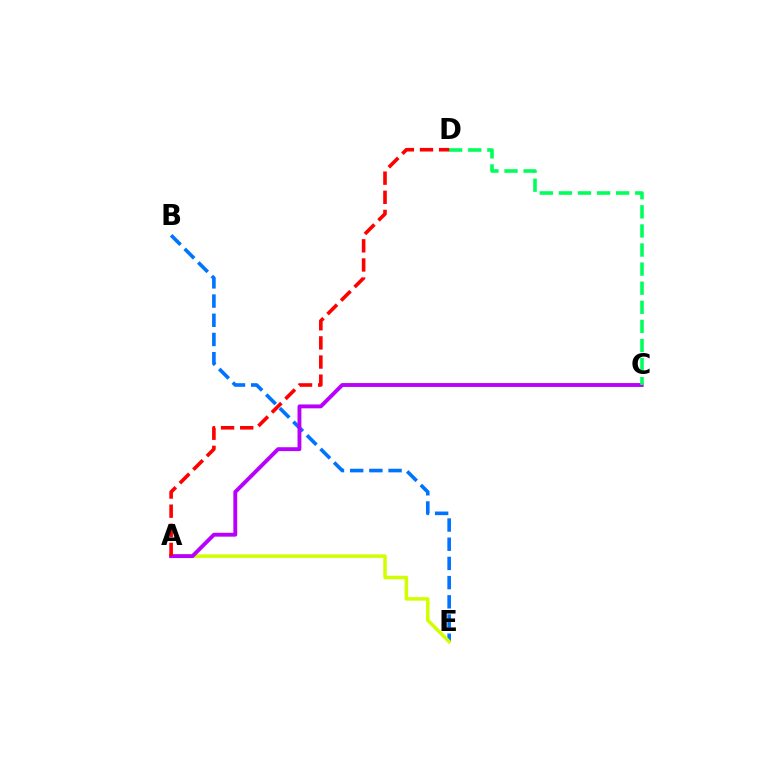{('B', 'E'): [{'color': '#0074ff', 'line_style': 'dashed', 'thickness': 2.61}], ('A', 'E'): [{'color': '#d1ff00', 'line_style': 'solid', 'thickness': 2.53}], ('A', 'C'): [{'color': '#b900ff', 'line_style': 'solid', 'thickness': 2.79}], ('C', 'D'): [{'color': '#00ff5c', 'line_style': 'dashed', 'thickness': 2.59}], ('A', 'D'): [{'color': '#ff0000', 'line_style': 'dashed', 'thickness': 2.6}]}